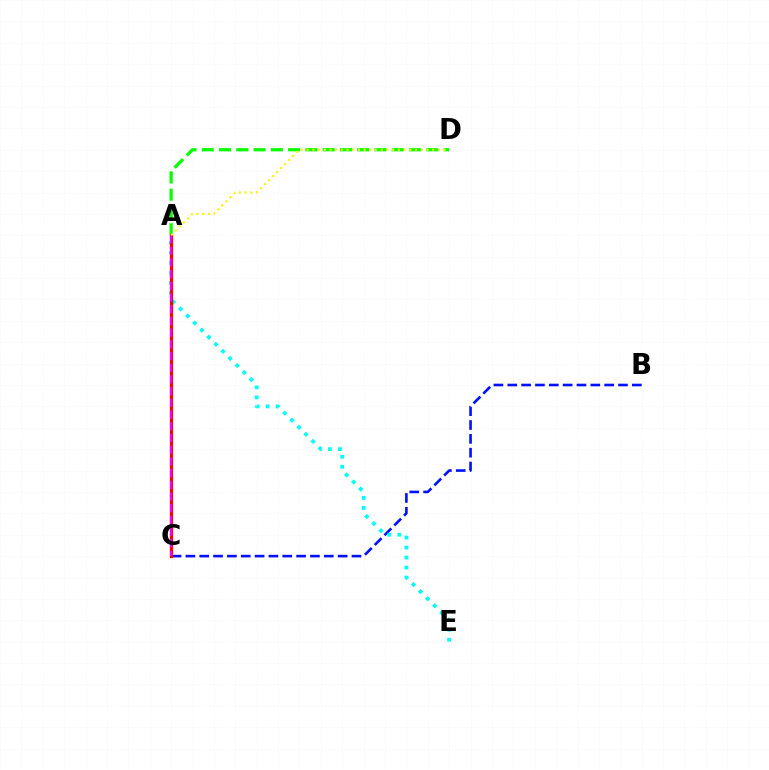{('B', 'C'): [{'color': '#0010ff', 'line_style': 'dashed', 'thickness': 1.88}], ('A', 'D'): [{'color': '#08ff00', 'line_style': 'dashed', 'thickness': 2.35}, {'color': '#fcf500', 'line_style': 'dotted', 'thickness': 1.55}], ('A', 'E'): [{'color': '#00fff6', 'line_style': 'dotted', 'thickness': 2.71}], ('A', 'C'): [{'color': '#ff0000', 'line_style': 'solid', 'thickness': 2.32}, {'color': '#ee00ff', 'line_style': 'dashed', 'thickness': 1.59}]}